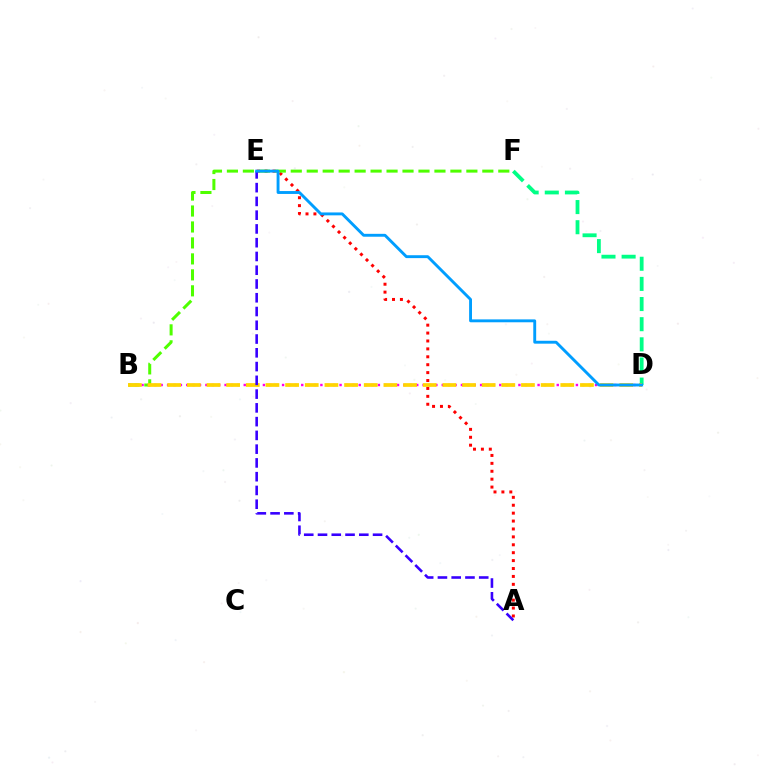{('A', 'E'): [{'color': '#ff0000', 'line_style': 'dotted', 'thickness': 2.15}, {'color': '#3700ff', 'line_style': 'dashed', 'thickness': 1.87}], ('D', 'F'): [{'color': '#00ff86', 'line_style': 'dashed', 'thickness': 2.74}], ('B', 'F'): [{'color': '#4fff00', 'line_style': 'dashed', 'thickness': 2.17}], ('B', 'D'): [{'color': '#ff00ed', 'line_style': 'dotted', 'thickness': 1.74}, {'color': '#ffd500', 'line_style': 'dashed', 'thickness': 2.67}], ('D', 'E'): [{'color': '#009eff', 'line_style': 'solid', 'thickness': 2.08}]}